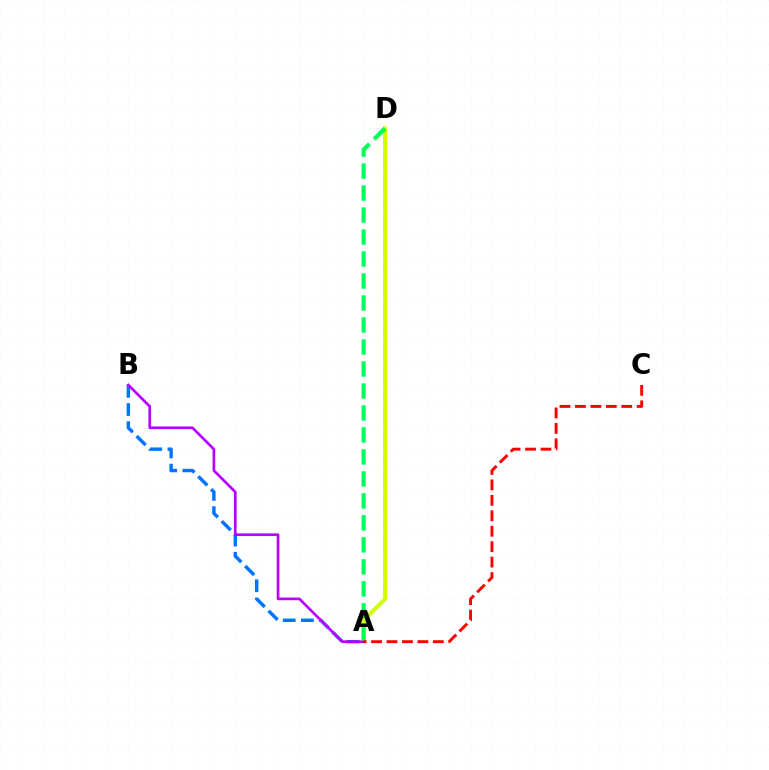{('A', 'B'): [{'color': '#0074ff', 'line_style': 'dashed', 'thickness': 2.47}, {'color': '#b900ff', 'line_style': 'solid', 'thickness': 1.93}], ('A', 'D'): [{'color': '#d1ff00', 'line_style': 'solid', 'thickness': 2.89}, {'color': '#00ff5c', 'line_style': 'dashed', 'thickness': 2.99}], ('A', 'C'): [{'color': '#ff0000', 'line_style': 'dashed', 'thickness': 2.1}]}